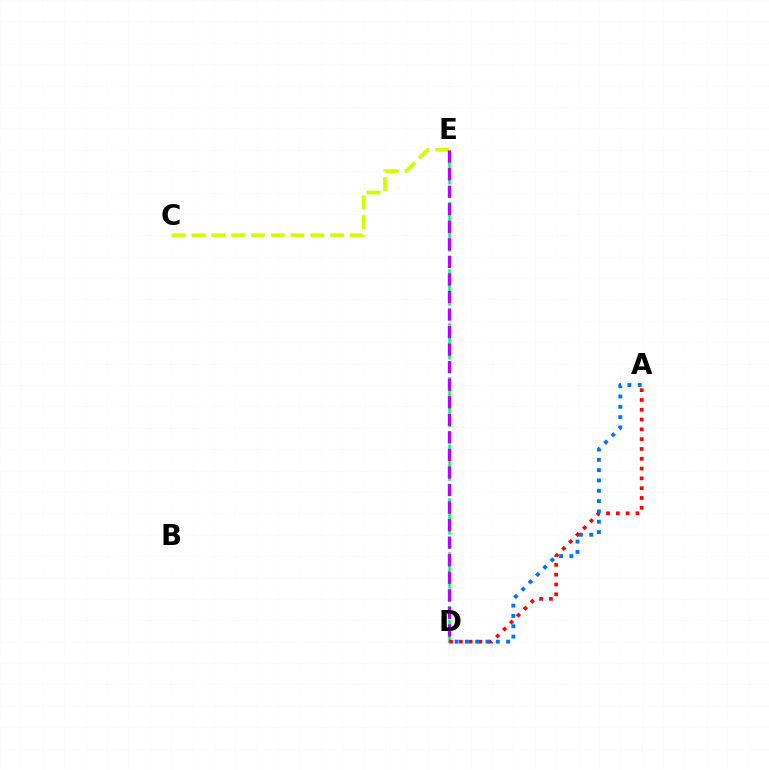{('D', 'E'): [{'color': '#00ff5c', 'line_style': 'dashed', 'thickness': 1.83}, {'color': '#b900ff', 'line_style': 'dashed', 'thickness': 2.38}], ('C', 'E'): [{'color': '#d1ff00', 'line_style': 'dashed', 'thickness': 2.69}], ('A', 'D'): [{'color': '#ff0000', 'line_style': 'dotted', 'thickness': 2.66}, {'color': '#0074ff', 'line_style': 'dotted', 'thickness': 2.8}]}